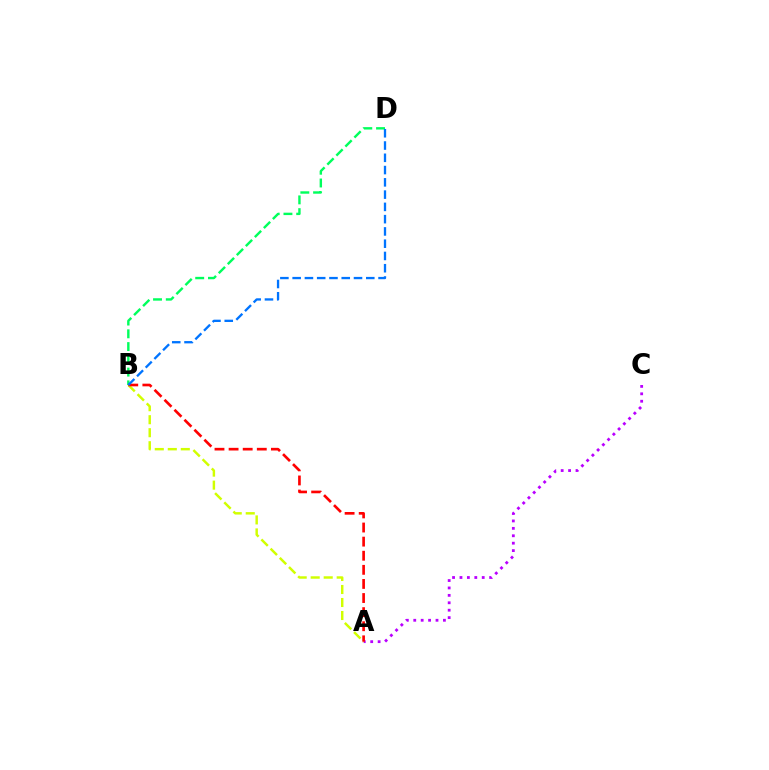{('B', 'D'): [{'color': '#00ff5c', 'line_style': 'dashed', 'thickness': 1.73}, {'color': '#0074ff', 'line_style': 'dashed', 'thickness': 1.67}], ('A', 'C'): [{'color': '#b900ff', 'line_style': 'dotted', 'thickness': 2.01}], ('A', 'B'): [{'color': '#d1ff00', 'line_style': 'dashed', 'thickness': 1.77}, {'color': '#ff0000', 'line_style': 'dashed', 'thickness': 1.92}]}